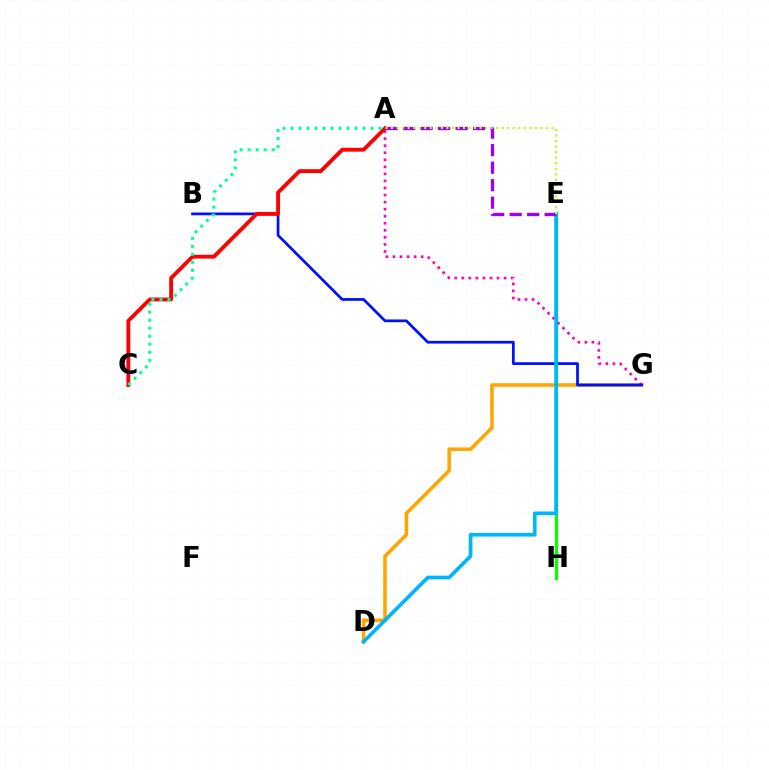{('D', 'G'): [{'color': '#ffa500', 'line_style': 'solid', 'thickness': 2.55}], ('E', 'H'): [{'color': '#08ff00', 'line_style': 'solid', 'thickness': 2.36}], ('A', 'G'): [{'color': '#ff00bd', 'line_style': 'dotted', 'thickness': 1.92}], ('B', 'G'): [{'color': '#0010ff', 'line_style': 'solid', 'thickness': 1.97}], ('D', 'E'): [{'color': '#00b5ff', 'line_style': 'solid', 'thickness': 2.65}], ('A', 'C'): [{'color': '#ff0000', 'line_style': 'solid', 'thickness': 2.77}, {'color': '#00ff9d', 'line_style': 'dotted', 'thickness': 2.18}], ('A', 'E'): [{'color': '#9b00ff', 'line_style': 'dashed', 'thickness': 2.38}, {'color': '#b3ff00', 'line_style': 'dotted', 'thickness': 1.5}]}